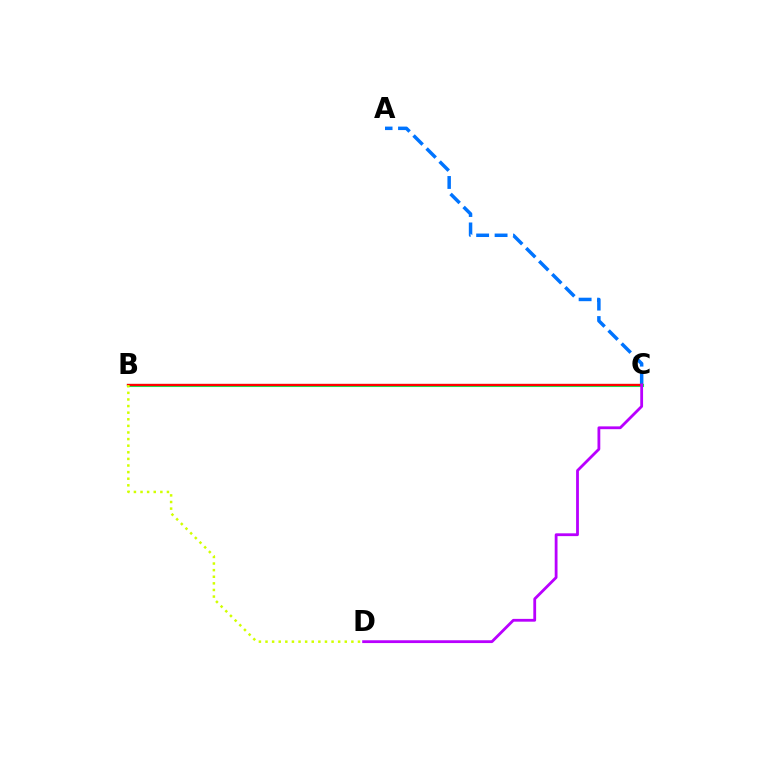{('A', 'C'): [{'color': '#0074ff', 'line_style': 'dashed', 'thickness': 2.5}], ('B', 'C'): [{'color': '#00ff5c', 'line_style': 'solid', 'thickness': 2.23}, {'color': '#ff0000', 'line_style': 'solid', 'thickness': 1.68}], ('C', 'D'): [{'color': '#b900ff', 'line_style': 'solid', 'thickness': 2.02}], ('B', 'D'): [{'color': '#d1ff00', 'line_style': 'dotted', 'thickness': 1.79}]}